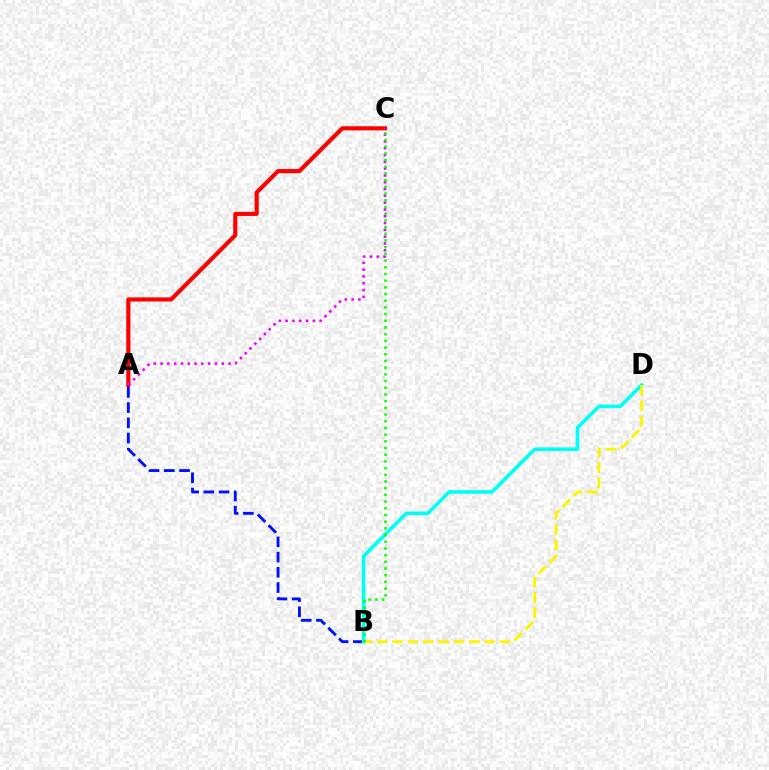{('A', 'C'): [{'color': '#ff0000', 'line_style': 'solid', 'thickness': 2.97}, {'color': '#ee00ff', 'line_style': 'dotted', 'thickness': 1.85}], ('A', 'B'): [{'color': '#0010ff', 'line_style': 'dashed', 'thickness': 2.07}], ('B', 'D'): [{'color': '#00fff6', 'line_style': 'solid', 'thickness': 2.61}, {'color': '#fcf500', 'line_style': 'dashed', 'thickness': 2.09}], ('B', 'C'): [{'color': '#08ff00', 'line_style': 'dotted', 'thickness': 1.82}]}